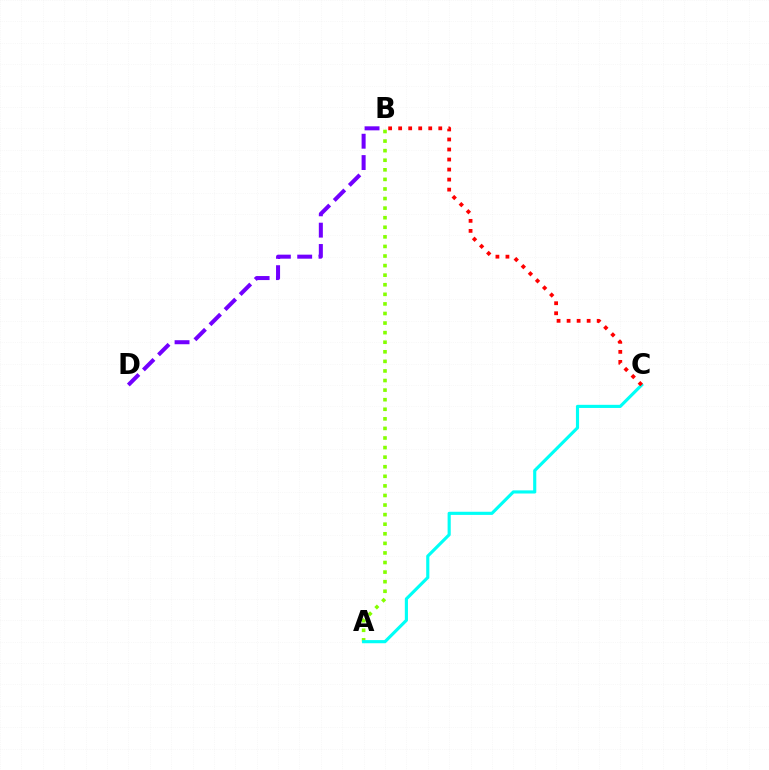{('A', 'B'): [{'color': '#84ff00', 'line_style': 'dotted', 'thickness': 2.6}], ('A', 'C'): [{'color': '#00fff6', 'line_style': 'solid', 'thickness': 2.26}], ('B', 'C'): [{'color': '#ff0000', 'line_style': 'dotted', 'thickness': 2.72}], ('B', 'D'): [{'color': '#7200ff', 'line_style': 'dashed', 'thickness': 2.9}]}